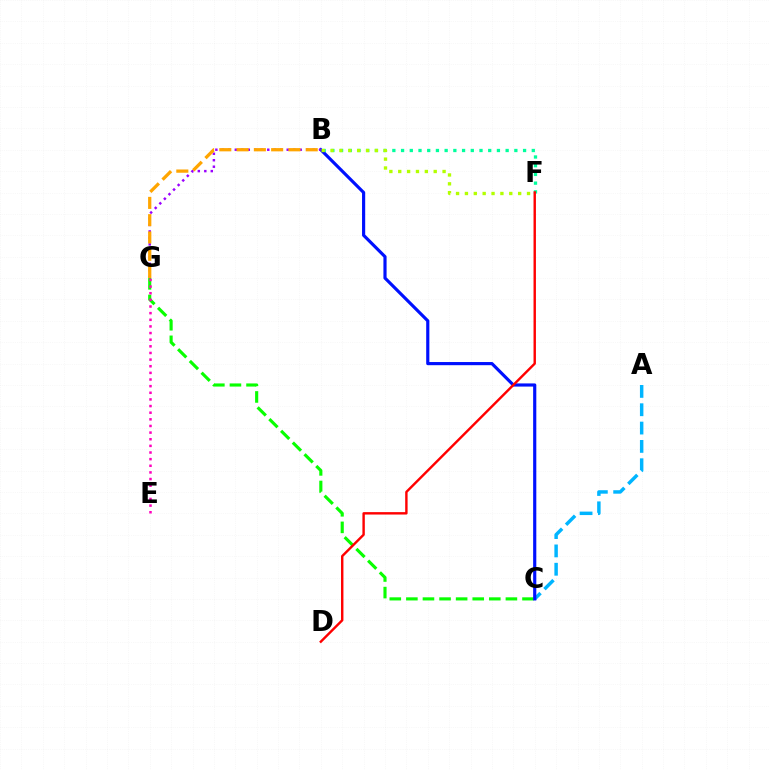{('A', 'C'): [{'color': '#00b5ff', 'line_style': 'dashed', 'thickness': 2.49}], ('C', 'G'): [{'color': '#08ff00', 'line_style': 'dashed', 'thickness': 2.25}], ('B', 'F'): [{'color': '#00ff9d', 'line_style': 'dotted', 'thickness': 2.37}, {'color': '#b3ff00', 'line_style': 'dotted', 'thickness': 2.41}], ('B', 'C'): [{'color': '#0010ff', 'line_style': 'solid', 'thickness': 2.28}], ('B', 'G'): [{'color': '#9b00ff', 'line_style': 'dotted', 'thickness': 1.76}, {'color': '#ffa500', 'line_style': 'dashed', 'thickness': 2.35}], ('D', 'F'): [{'color': '#ff0000', 'line_style': 'solid', 'thickness': 1.74}], ('E', 'G'): [{'color': '#ff00bd', 'line_style': 'dotted', 'thickness': 1.8}]}